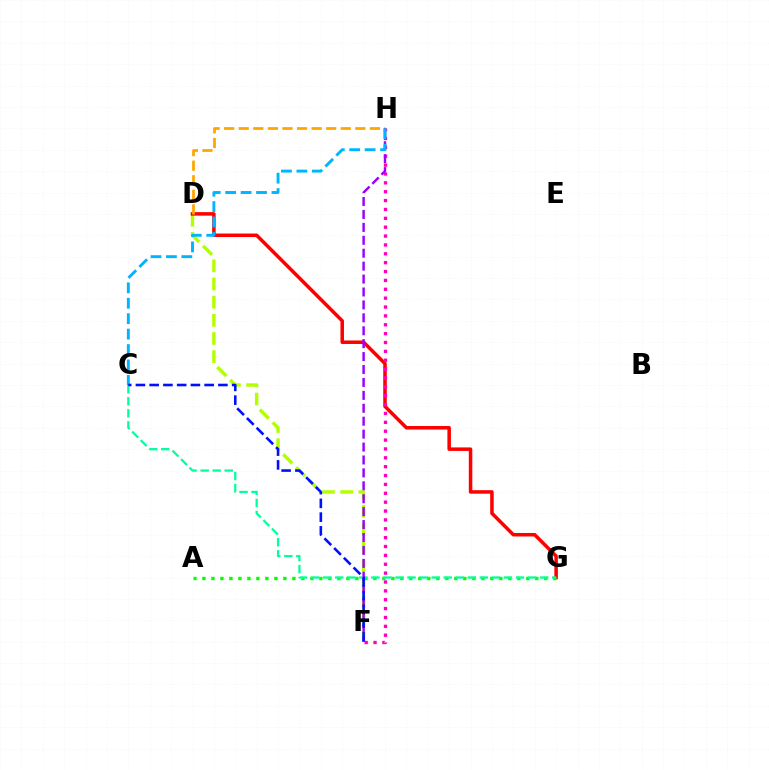{('D', 'F'): [{'color': '#b3ff00', 'line_style': 'dashed', 'thickness': 2.47}], ('D', 'G'): [{'color': '#ff0000', 'line_style': 'solid', 'thickness': 2.53}], ('F', 'H'): [{'color': '#ff00bd', 'line_style': 'dotted', 'thickness': 2.41}, {'color': '#9b00ff', 'line_style': 'dashed', 'thickness': 1.76}], ('A', 'G'): [{'color': '#08ff00', 'line_style': 'dotted', 'thickness': 2.44}], ('D', 'H'): [{'color': '#ffa500', 'line_style': 'dashed', 'thickness': 1.98}], ('C', 'G'): [{'color': '#00ff9d', 'line_style': 'dashed', 'thickness': 1.64}], ('C', 'H'): [{'color': '#00b5ff', 'line_style': 'dashed', 'thickness': 2.1}], ('C', 'F'): [{'color': '#0010ff', 'line_style': 'dashed', 'thickness': 1.87}]}